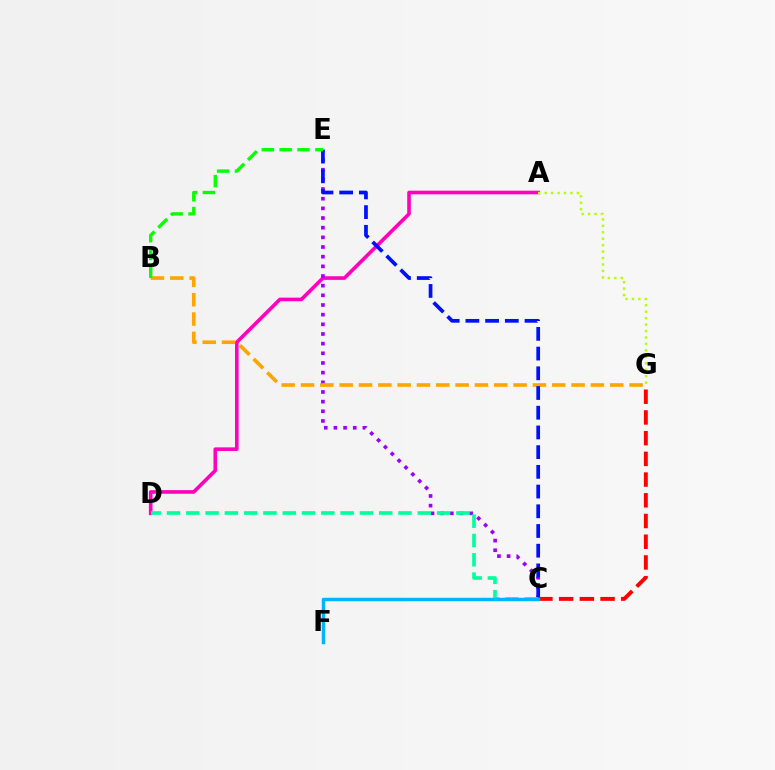{('A', 'D'): [{'color': '#ff00bd', 'line_style': 'solid', 'thickness': 2.6}], ('C', 'E'): [{'color': '#9b00ff', 'line_style': 'dotted', 'thickness': 2.63}, {'color': '#0010ff', 'line_style': 'dashed', 'thickness': 2.68}], ('B', 'G'): [{'color': '#ffa500', 'line_style': 'dashed', 'thickness': 2.63}], ('C', 'D'): [{'color': '#00ff9d', 'line_style': 'dashed', 'thickness': 2.62}], ('A', 'G'): [{'color': '#b3ff00', 'line_style': 'dotted', 'thickness': 1.75}], ('B', 'E'): [{'color': '#08ff00', 'line_style': 'dashed', 'thickness': 2.42}], ('C', 'G'): [{'color': '#ff0000', 'line_style': 'dashed', 'thickness': 2.81}], ('C', 'F'): [{'color': '#00b5ff', 'line_style': 'solid', 'thickness': 2.49}]}